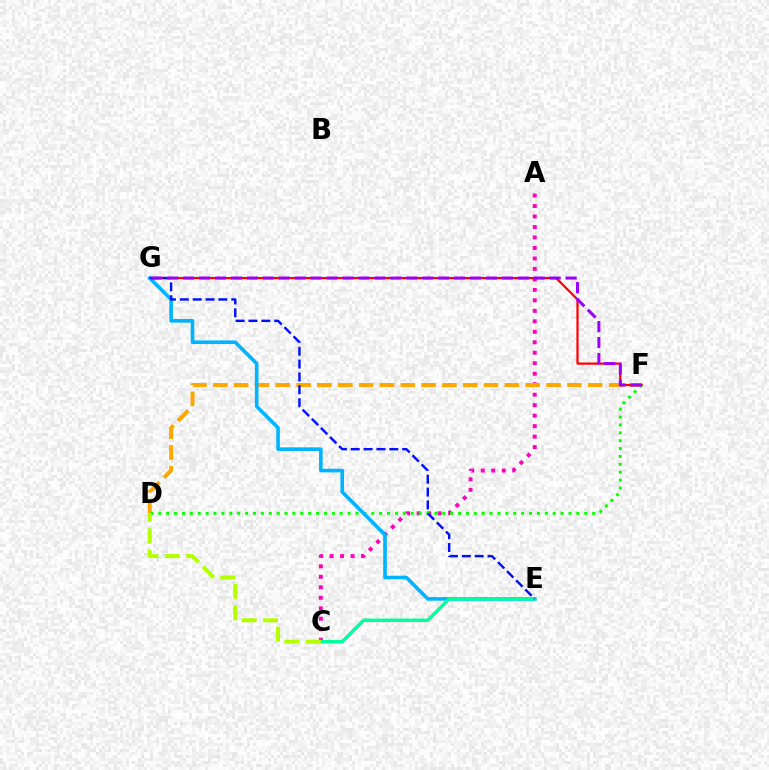{('A', 'C'): [{'color': '#ff00bd', 'line_style': 'dotted', 'thickness': 2.85}], ('D', 'F'): [{'color': '#ffa500', 'line_style': 'dashed', 'thickness': 2.83}, {'color': '#08ff00', 'line_style': 'dotted', 'thickness': 2.14}], ('F', 'G'): [{'color': '#ff0000', 'line_style': 'solid', 'thickness': 1.6}, {'color': '#9b00ff', 'line_style': 'dashed', 'thickness': 2.16}], ('E', 'G'): [{'color': '#00b5ff', 'line_style': 'solid', 'thickness': 2.61}, {'color': '#0010ff', 'line_style': 'dashed', 'thickness': 1.75}], ('C', 'E'): [{'color': '#00ff9d', 'line_style': 'solid', 'thickness': 2.45}], ('C', 'D'): [{'color': '#b3ff00', 'line_style': 'dashed', 'thickness': 2.91}]}